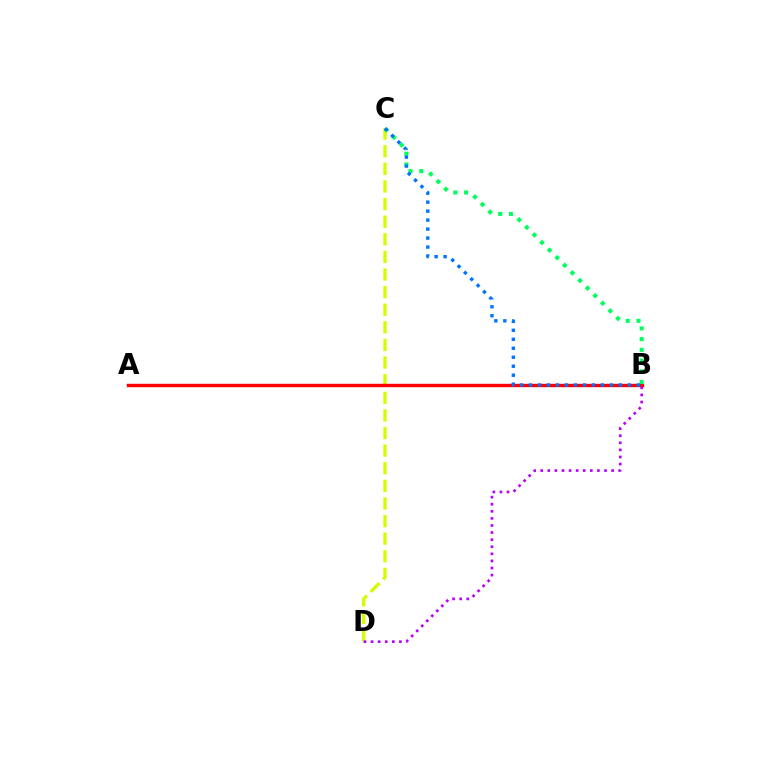{('C', 'D'): [{'color': '#d1ff00', 'line_style': 'dashed', 'thickness': 2.39}], ('A', 'B'): [{'color': '#ff0000', 'line_style': 'solid', 'thickness': 2.46}], ('B', 'C'): [{'color': '#00ff5c', 'line_style': 'dotted', 'thickness': 2.92}, {'color': '#0074ff', 'line_style': 'dotted', 'thickness': 2.44}], ('B', 'D'): [{'color': '#b900ff', 'line_style': 'dotted', 'thickness': 1.93}]}